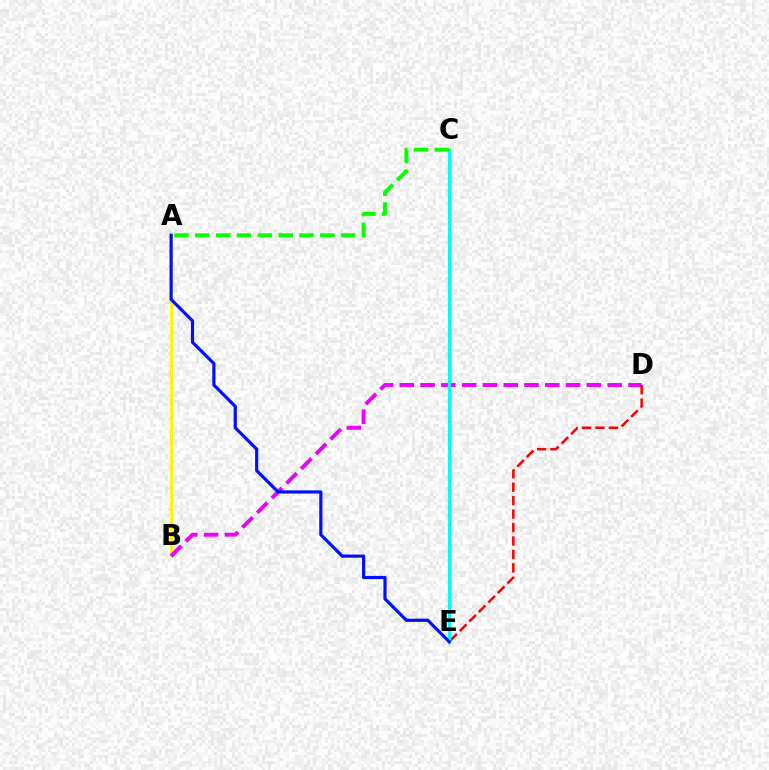{('A', 'B'): [{'color': '#fcf500', 'line_style': 'solid', 'thickness': 2.01}], ('B', 'D'): [{'color': '#ee00ff', 'line_style': 'dashed', 'thickness': 2.82}], ('D', 'E'): [{'color': '#ff0000', 'line_style': 'dashed', 'thickness': 1.83}], ('C', 'E'): [{'color': '#00fff6', 'line_style': 'solid', 'thickness': 2.34}], ('A', 'E'): [{'color': '#0010ff', 'line_style': 'solid', 'thickness': 2.29}], ('A', 'C'): [{'color': '#08ff00', 'line_style': 'dashed', 'thickness': 2.83}]}